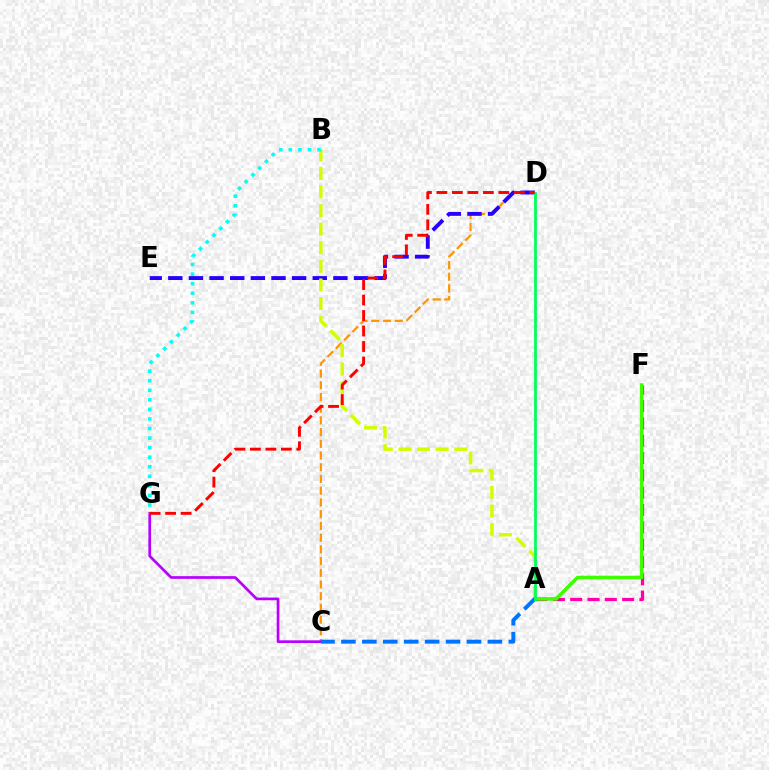{('C', 'D'): [{'color': '#ff9400', 'line_style': 'dashed', 'thickness': 1.59}], ('D', 'E'): [{'color': '#2500ff', 'line_style': 'dashed', 'thickness': 2.8}], ('A', 'F'): [{'color': '#ff00ac', 'line_style': 'dashed', 'thickness': 2.35}, {'color': '#3dff00', 'line_style': 'solid', 'thickness': 2.58}], ('A', 'B'): [{'color': '#d1ff00', 'line_style': 'dashed', 'thickness': 2.53}], ('C', 'G'): [{'color': '#b900ff', 'line_style': 'solid', 'thickness': 1.94}], ('B', 'G'): [{'color': '#00fff6', 'line_style': 'dotted', 'thickness': 2.6}], ('A', 'C'): [{'color': '#0074ff', 'line_style': 'dashed', 'thickness': 2.84}], ('A', 'D'): [{'color': '#00ff5c', 'line_style': 'solid', 'thickness': 2.01}], ('D', 'G'): [{'color': '#ff0000', 'line_style': 'dashed', 'thickness': 2.1}]}